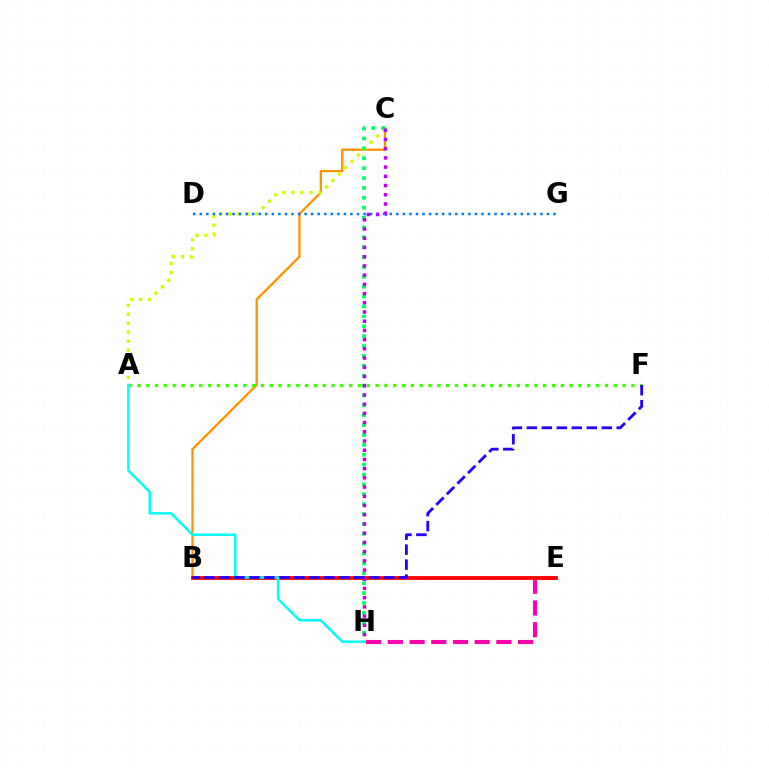{('B', 'C'): [{'color': '#ff9400', 'line_style': 'solid', 'thickness': 1.67}], ('A', 'C'): [{'color': '#d1ff00', 'line_style': 'dotted', 'thickness': 2.45}], ('D', 'G'): [{'color': '#0074ff', 'line_style': 'dotted', 'thickness': 1.78}], ('E', 'H'): [{'color': '#ff00ac', 'line_style': 'dashed', 'thickness': 2.95}], ('C', 'H'): [{'color': '#00ff5c', 'line_style': 'dotted', 'thickness': 2.69}, {'color': '#b900ff', 'line_style': 'dotted', 'thickness': 2.5}], ('B', 'E'): [{'color': '#ff0000', 'line_style': 'solid', 'thickness': 2.72}], ('A', 'F'): [{'color': '#3dff00', 'line_style': 'dotted', 'thickness': 2.4}], ('A', 'H'): [{'color': '#00fff6', 'line_style': 'solid', 'thickness': 1.76}], ('B', 'F'): [{'color': '#2500ff', 'line_style': 'dashed', 'thickness': 2.04}]}